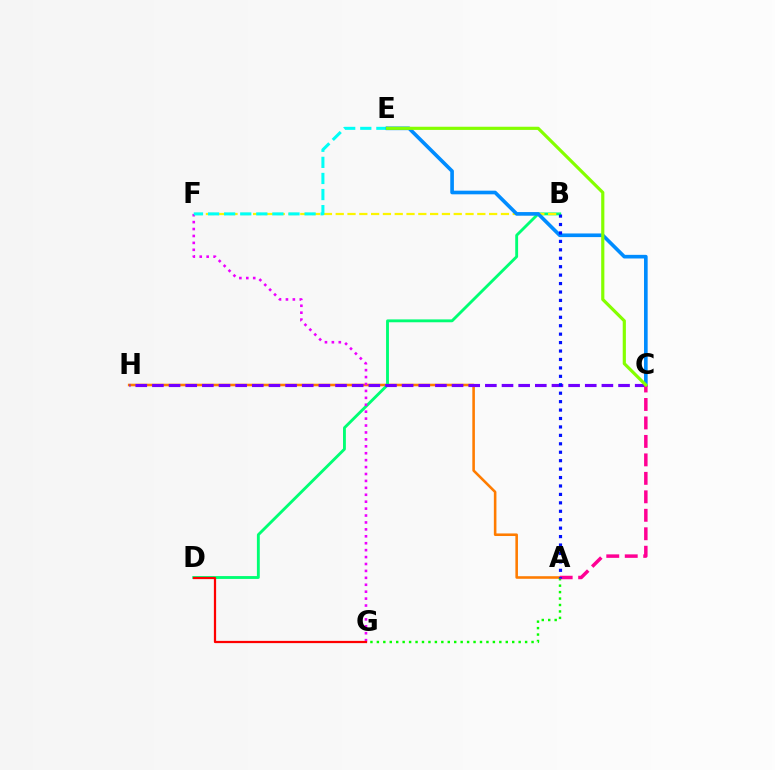{('A', 'H'): [{'color': '#ff7c00', 'line_style': 'solid', 'thickness': 1.86}], ('B', 'D'): [{'color': '#00ff74', 'line_style': 'solid', 'thickness': 2.06}], ('F', 'G'): [{'color': '#ee00ff', 'line_style': 'dotted', 'thickness': 1.88}], ('C', 'H'): [{'color': '#7200ff', 'line_style': 'dashed', 'thickness': 2.26}], ('A', 'G'): [{'color': '#08ff00', 'line_style': 'dotted', 'thickness': 1.75}], ('D', 'G'): [{'color': '#ff0000', 'line_style': 'solid', 'thickness': 1.61}], ('B', 'F'): [{'color': '#fcf500', 'line_style': 'dashed', 'thickness': 1.6}], ('E', 'F'): [{'color': '#00fff6', 'line_style': 'dashed', 'thickness': 2.19}], ('C', 'E'): [{'color': '#008cff', 'line_style': 'solid', 'thickness': 2.62}, {'color': '#84ff00', 'line_style': 'solid', 'thickness': 2.28}], ('A', 'C'): [{'color': '#ff0094', 'line_style': 'dashed', 'thickness': 2.51}], ('A', 'B'): [{'color': '#0010ff', 'line_style': 'dotted', 'thickness': 2.29}]}